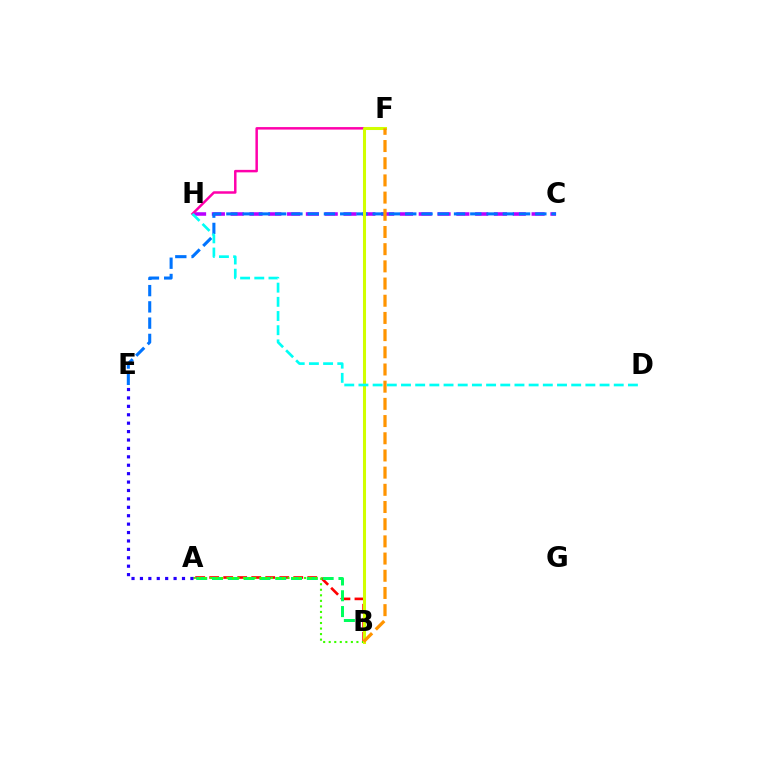{('A', 'B'): [{'color': '#ff0000', 'line_style': 'dashed', 'thickness': 1.9}, {'color': '#00ff5c', 'line_style': 'dashed', 'thickness': 2.15}, {'color': '#3dff00', 'line_style': 'dotted', 'thickness': 1.51}], ('C', 'H'): [{'color': '#b900ff', 'line_style': 'dashed', 'thickness': 2.55}], ('C', 'E'): [{'color': '#0074ff', 'line_style': 'dashed', 'thickness': 2.21}], ('F', 'H'): [{'color': '#ff00ac', 'line_style': 'solid', 'thickness': 1.79}], ('B', 'F'): [{'color': '#d1ff00', 'line_style': 'solid', 'thickness': 2.19}, {'color': '#ff9400', 'line_style': 'dashed', 'thickness': 2.34}], ('D', 'H'): [{'color': '#00fff6', 'line_style': 'dashed', 'thickness': 1.93}], ('A', 'E'): [{'color': '#2500ff', 'line_style': 'dotted', 'thickness': 2.29}]}